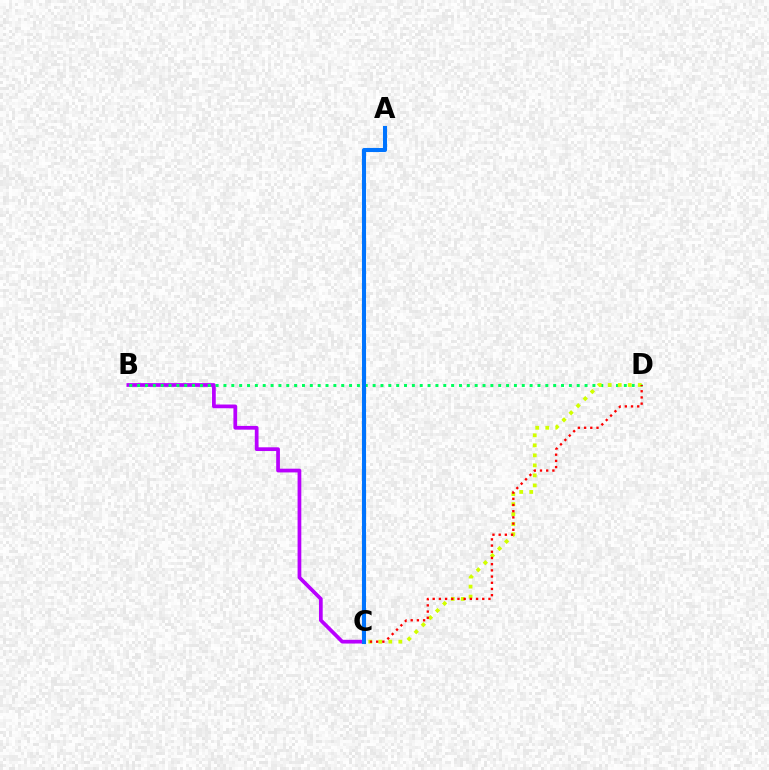{('B', 'C'): [{'color': '#b900ff', 'line_style': 'solid', 'thickness': 2.69}], ('B', 'D'): [{'color': '#00ff5c', 'line_style': 'dotted', 'thickness': 2.13}], ('C', 'D'): [{'color': '#d1ff00', 'line_style': 'dotted', 'thickness': 2.72}, {'color': '#ff0000', 'line_style': 'dotted', 'thickness': 1.68}], ('A', 'C'): [{'color': '#0074ff', 'line_style': 'solid', 'thickness': 2.94}]}